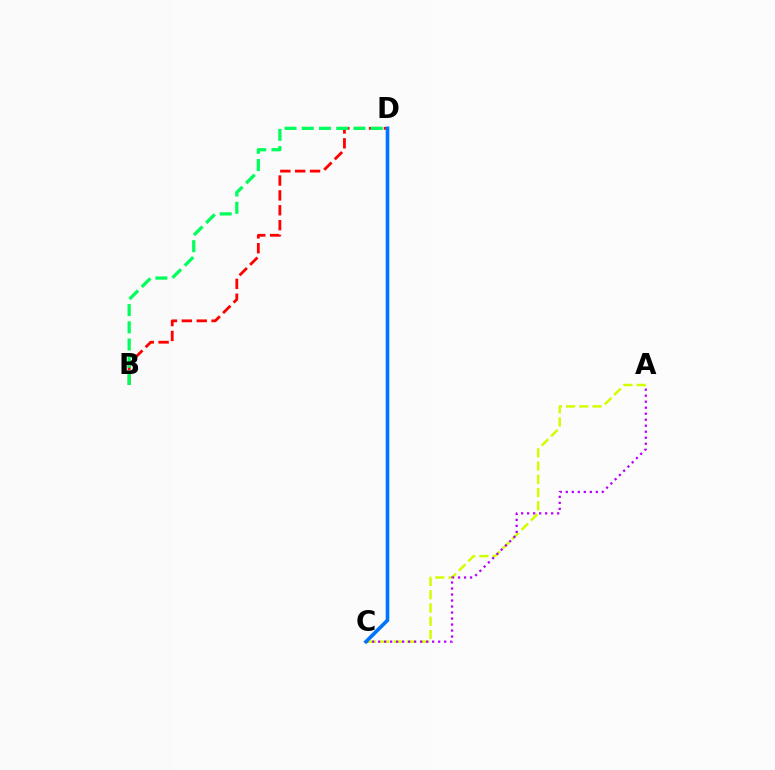{('A', 'C'): [{'color': '#d1ff00', 'line_style': 'dashed', 'thickness': 1.8}, {'color': '#b900ff', 'line_style': 'dotted', 'thickness': 1.63}], ('B', 'D'): [{'color': '#ff0000', 'line_style': 'dashed', 'thickness': 2.02}, {'color': '#00ff5c', 'line_style': 'dashed', 'thickness': 2.34}], ('C', 'D'): [{'color': '#0074ff', 'line_style': 'solid', 'thickness': 2.62}]}